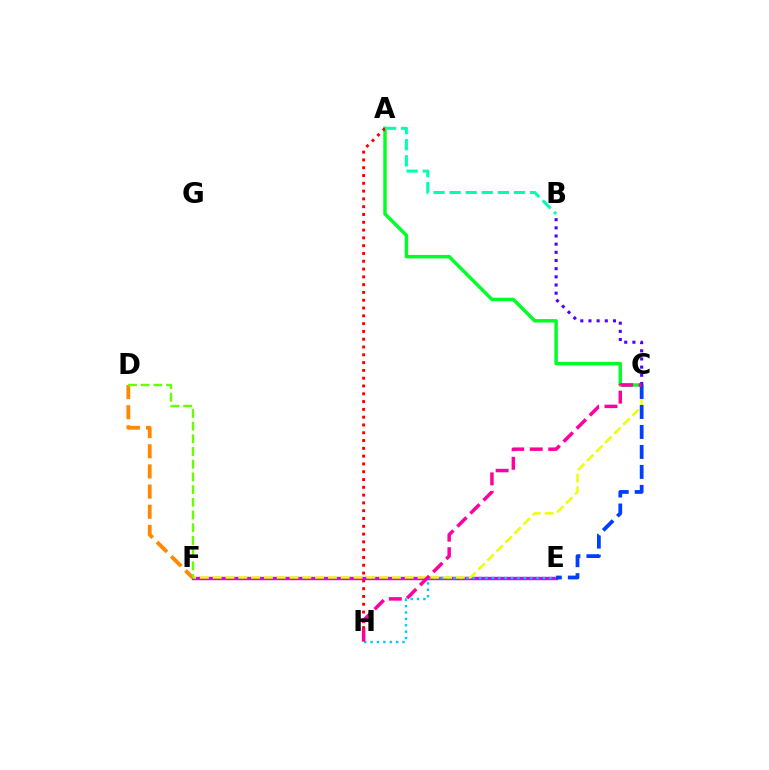{('A', 'C'): [{'color': '#00ff27', 'line_style': 'solid', 'thickness': 2.49}], ('D', 'F'): [{'color': '#ff8800', 'line_style': 'dashed', 'thickness': 2.74}, {'color': '#66ff00', 'line_style': 'dashed', 'thickness': 1.73}], ('A', 'H'): [{'color': '#ff0000', 'line_style': 'dotted', 'thickness': 2.12}], ('E', 'F'): [{'color': '#d600ff', 'line_style': 'solid', 'thickness': 2.45}], ('B', 'C'): [{'color': '#4f00ff', 'line_style': 'dotted', 'thickness': 2.22}], ('E', 'H'): [{'color': '#00c7ff', 'line_style': 'dotted', 'thickness': 1.74}], ('C', 'F'): [{'color': '#eeff00', 'line_style': 'dashed', 'thickness': 1.74}], ('C', 'E'): [{'color': '#003fff', 'line_style': 'dashed', 'thickness': 2.72}], ('A', 'B'): [{'color': '#00ffaf', 'line_style': 'dashed', 'thickness': 2.19}], ('C', 'H'): [{'color': '#ff00a0', 'line_style': 'dashed', 'thickness': 2.51}]}